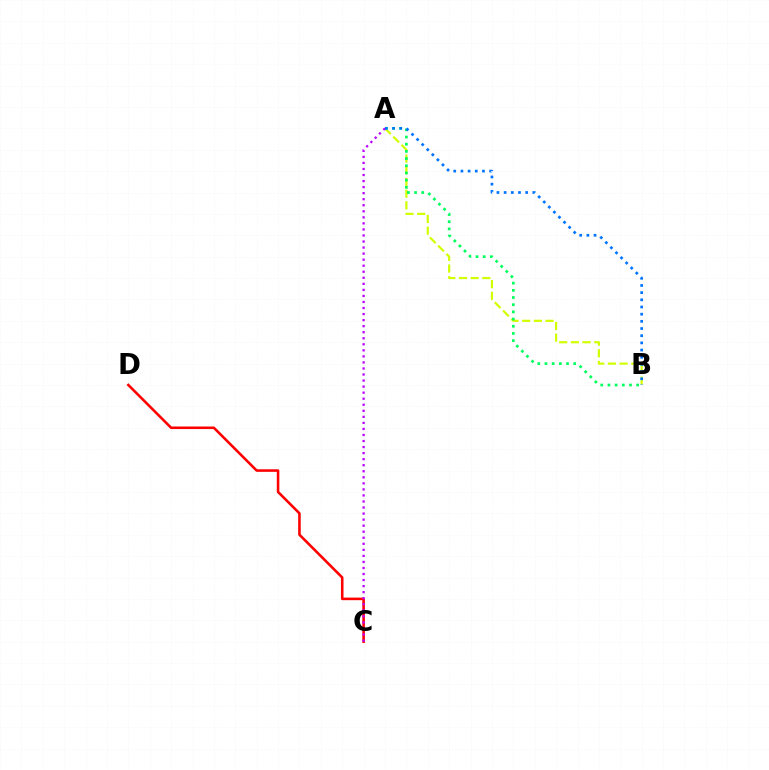{('A', 'B'): [{'color': '#d1ff00', 'line_style': 'dashed', 'thickness': 1.59}, {'color': '#00ff5c', 'line_style': 'dotted', 'thickness': 1.95}, {'color': '#0074ff', 'line_style': 'dotted', 'thickness': 1.95}], ('C', 'D'): [{'color': '#ff0000', 'line_style': 'solid', 'thickness': 1.85}], ('A', 'C'): [{'color': '#b900ff', 'line_style': 'dotted', 'thickness': 1.64}]}